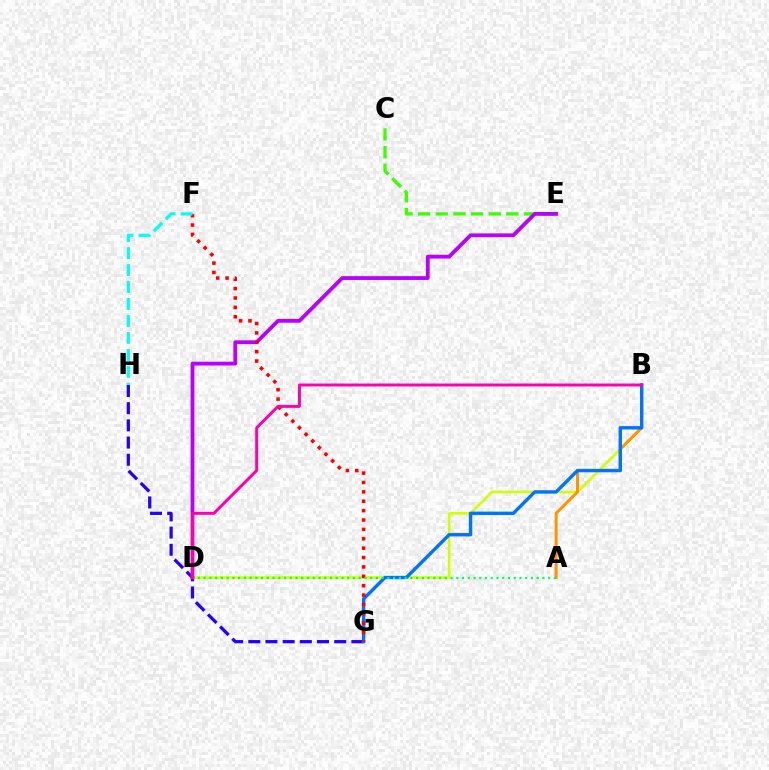{('B', 'D'): [{'color': '#d1ff00', 'line_style': 'solid', 'thickness': 1.87}, {'color': '#ff00ac', 'line_style': 'solid', 'thickness': 2.13}], ('C', 'E'): [{'color': '#3dff00', 'line_style': 'dashed', 'thickness': 2.4}], ('G', 'H'): [{'color': '#2500ff', 'line_style': 'dashed', 'thickness': 2.33}], ('A', 'B'): [{'color': '#ff9400', 'line_style': 'solid', 'thickness': 2.16}], ('D', 'E'): [{'color': '#b900ff', 'line_style': 'solid', 'thickness': 2.74}], ('B', 'G'): [{'color': '#0074ff', 'line_style': 'solid', 'thickness': 2.44}], ('F', 'G'): [{'color': '#ff0000', 'line_style': 'dotted', 'thickness': 2.55}], ('A', 'D'): [{'color': '#00ff5c', 'line_style': 'dotted', 'thickness': 1.56}], ('F', 'H'): [{'color': '#00fff6', 'line_style': 'dashed', 'thickness': 2.31}]}